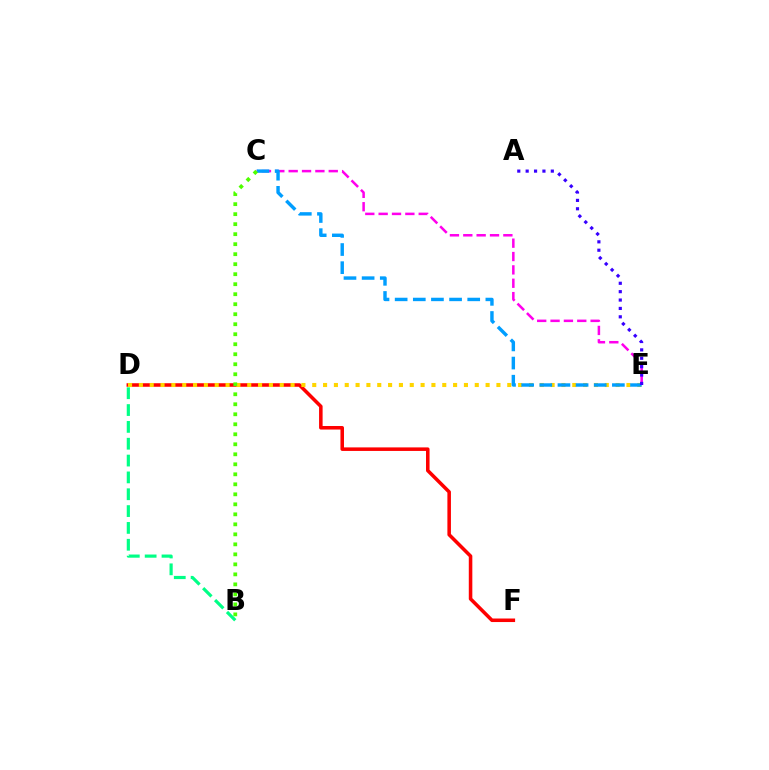{('C', 'E'): [{'color': '#ff00ed', 'line_style': 'dashed', 'thickness': 1.81}, {'color': '#009eff', 'line_style': 'dashed', 'thickness': 2.46}], ('D', 'F'): [{'color': '#ff0000', 'line_style': 'solid', 'thickness': 2.55}], ('D', 'E'): [{'color': '#ffd500', 'line_style': 'dotted', 'thickness': 2.94}], ('B', 'D'): [{'color': '#00ff86', 'line_style': 'dashed', 'thickness': 2.29}], ('A', 'E'): [{'color': '#3700ff', 'line_style': 'dotted', 'thickness': 2.28}], ('B', 'C'): [{'color': '#4fff00', 'line_style': 'dotted', 'thickness': 2.72}]}